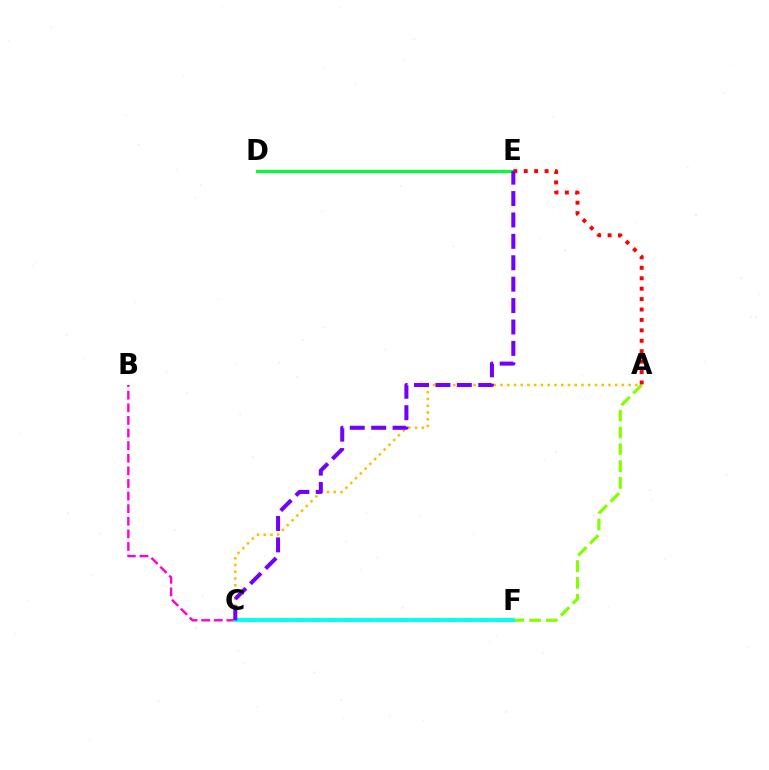{('D', 'E'): [{'color': '#00ff39', 'line_style': 'solid', 'thickness': 2.26}], ('A', 'C'): [{'color': '#84ff00', 'line_style': 'dashed', 'thickness': 2.28}, {'color': '#ffbd00', 'line_style': 'dotted', 'thickness': 1.83}], ('C', 'F'): [{'color': '#004bff', 'line_style': 'dashed', 'thickness': 1.59}, {'color': '#00fff6', 'line_style': 'solid', 'thickness': 2.79}], ('A', 'E'): [{'color': '#ff0000', 'line_style': 'dotted', 'thickness': 2.83}], ('B', 'C'): [{'color': '#ff00cf', 'line_style': 'dashed', 'thickness': 1.71}], ('C', 'E'): [{'color': '#7200ff', 'line_style': 'dashed', 'thickness': 2.91}]}